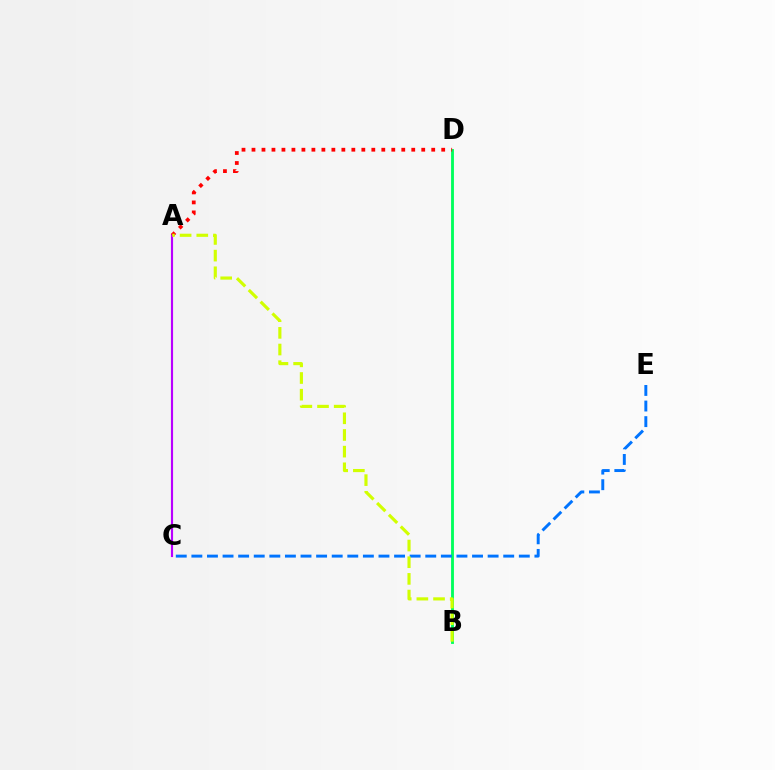{('B', 'D'): [{'color': '#00ff5c', 'line_style': 'solid', 'thickness': 2.05}], ('A', 'C'): [{'color': '#b900ff', 'line_style': 'solid', 'thickness': 1.54}], ('A', 'D'): [{'color': '#ff0000', 'line_style': 'dotted', 'thickness': 2.71}], ('C', 'E'): [{'color': '#0074ff', 'line_style': 'dashed', 'thickness': 2.12}], ('A', 'B'): [{'color': '#d1ff00', 'line_style': 'dashed', 'thickness': 2.26}]}